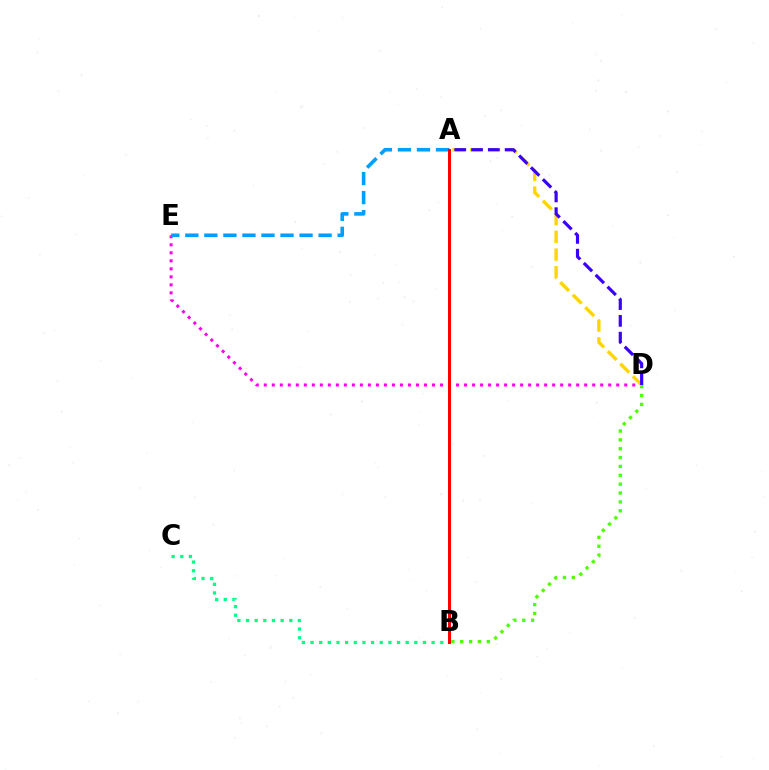{('D', 'E'): [{'color': '#ff00ed', 'line_style': 'dotted', 'thickness': 2.18}], ('B', 'C'): [{'color': '#00ff86', 'line_style': 'dotted', 'thickness': 2.35}], ('B', 'D'): [{'color': '#4fff00', 'line_style': 'dotted', 'thickness': 2.41}], ('A', 'D'): [{'color': '#ffd500', 'line_style': 'dashed', 'thickness': 2.41}, {'color': '#3700ff', 'line_style': 'dashed', 'thickness': 2.28}], ('A', 'E'): [{'color': '#009eff', 'line_style': 'dashed', 'thickness': 2.59}], ('A', 'B'): [{'color': '#ff0000', 'line_style': 'solid', 'thickness': 2.17}]}